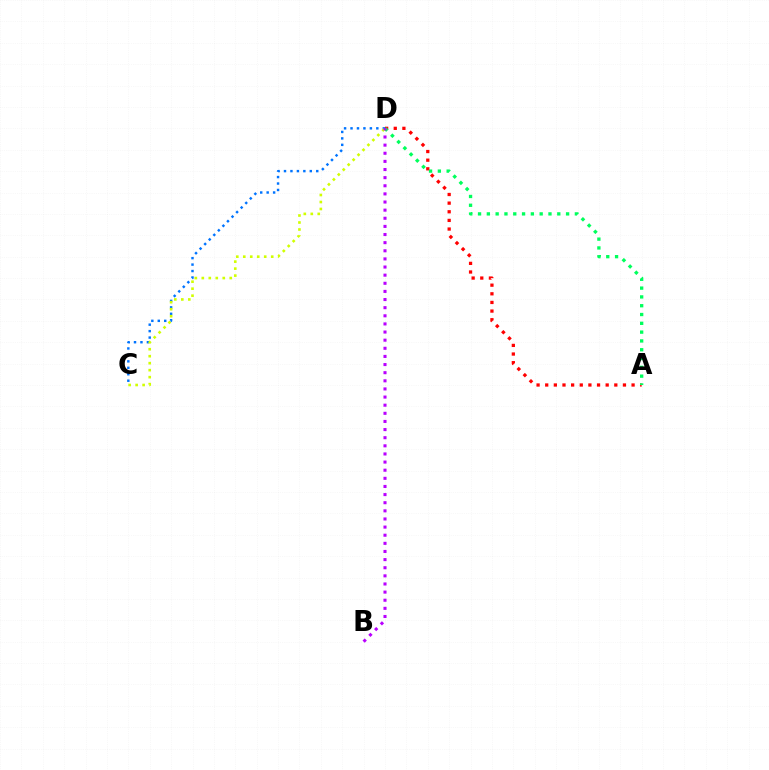{('A', 'D'): [{'color': '#ff0000', 'line_style': 'dotted', 'thickness': 2.35}, {'color': '#00ff5c', 'line_style': 'dotted', 'thickness': 2.39}], ('C', 'D'): [{'color': '#0074ff', 'line_style': 'dotted', 'thickness': 1.75}, {'color': '#d1ff00', 'line_style': 'dotted', 'thickness': 1.9}], ('B', 'D'): [{'color': '#b900ff', 'line_style': 'dotted', 'thickness': 2.21}]}